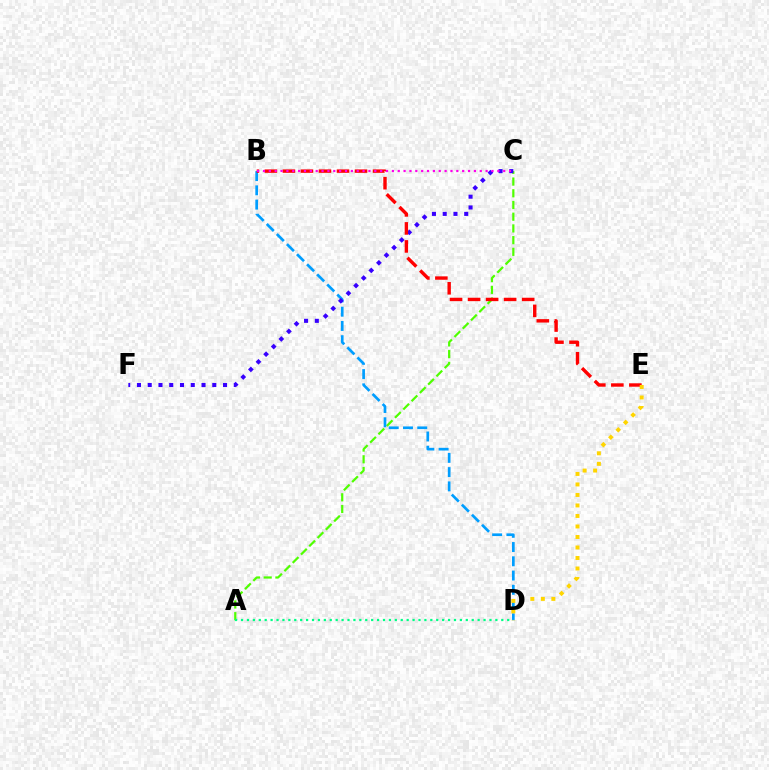{('A', 'C'): [{'color': '#4fff00', 'line_style': 'dashed', 'thickness': 1.59}], ('B', 'D'): [{'color': '#009eff', 'line_style': 'dashed', 'thickness': 1.94}], ('A', 'D'): [{'color': '#00ff86', 'line_style': 'dotted', 'thickness': 1.61}], ('C', 'F'): [{'color': '#3700ff', 'line_style': 'dotted', 'thickness': 2.92}], ('B', 'E'): [{'color': '#ff0000', 'line_style': 'dashed', 'thickness': 2.45}], ('B', 'C'): [{'color': '#ff00ed', 'line_style': 'dotted', 'thickness': 1.59}], ('D', 'E'): [{'color': '#ffd500', 'line_style': 'dotted', 'thickness': 2.85}]}